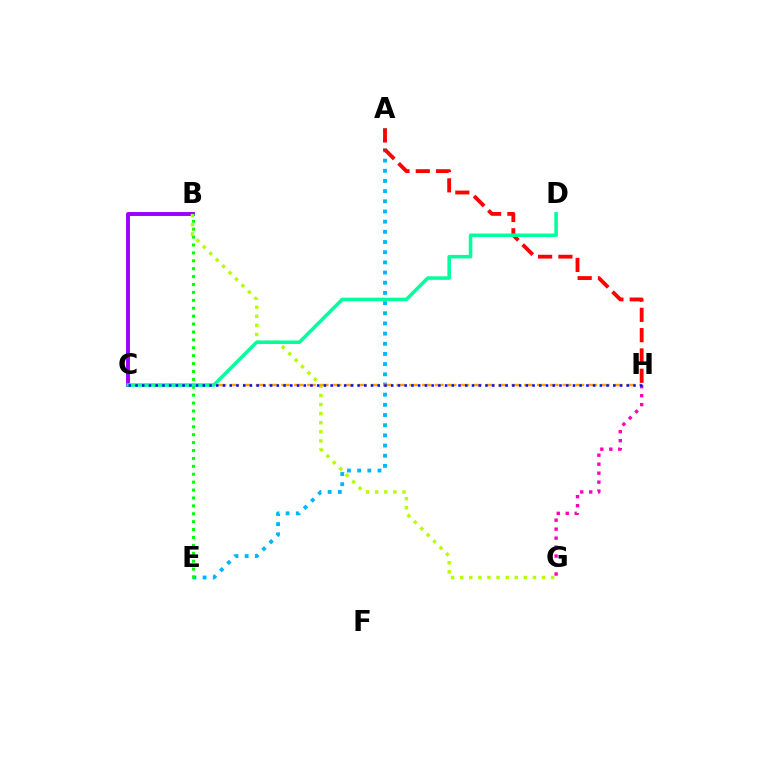{('B', 'C'): [{'color': '#9b00ff', 'line_style': 'solid', 'thickness': 2.82}], ('G', 'H'): [{'color': '#ff00bd', 'line_style': 'dotted', 'thickness': 2.44}], ('B', 'G'): [{'color': '#b3ff00', 'line_style': 'dotted', 'thickness': 2.47}], ('A', 'E'): [{'color': '#00b5ff', 'line_style': 'dotted', 'thickness': 2.76}], ('B', 'E'): [{'color': '#08ff00', 'line_style': 'dotted', 'thickness': 2.15}], ('C', 'H'): [{'color': '#ffa500', 'line_style': 'dashed', 'thickness': 1.74}, {'color': '#0010ff', 'line_style': 'dotted', 'thickness': 1.83}], ('A', 'H'): [{'color': '#ff0000', 'line_style': 'dashed', 'thickness': 2.76}], ('C', 'D'): [{'color': '#00ff9d', 'line_style': 'solid', 'thickness': 2.55}]}